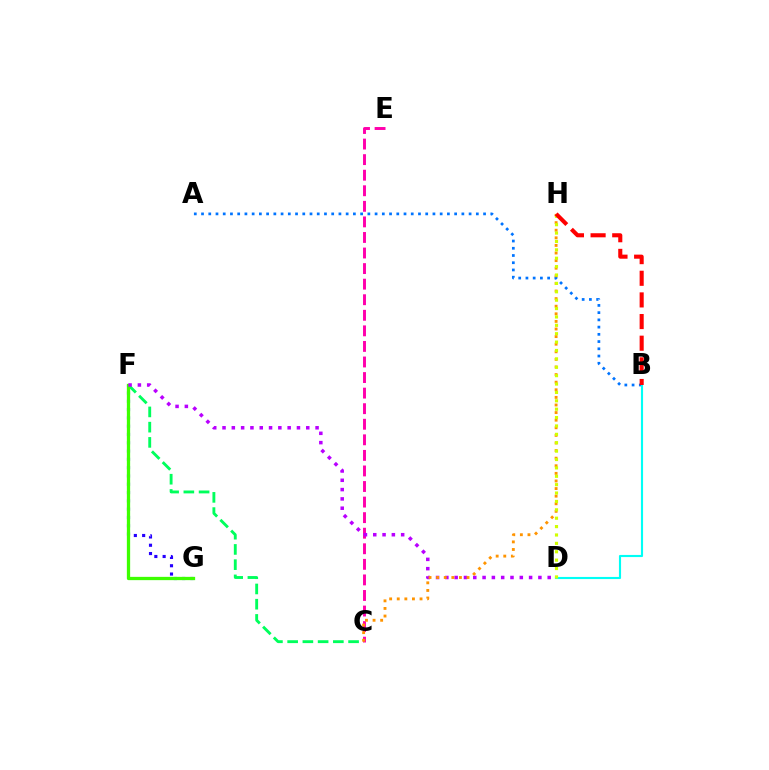{('C', 'F'): [{'color': '#00ff5c', 'line_style': 'dashed', 'thickness': 2.07}], ('C', 'E'): [{'color': '#ff00ac', 'line_style': 'dashed', 'thickness': 2.11}], ('F', 'G'): [{'color': '#2500ff', 'line_style': 'dotted', 'thickness': 2.25}, {'color': '#3dff00', 'line_style': 'solid', 'thickness': 2.36}], ('A', 'B'): [{'color': '#0074ff', 'line_style': 'dotted', 'thickness': 1.96}], ('B', 'D'): [{'color': '#00fff6', 'line_style': 'solid', 'thickness': 1.54}], ('D', 'F'): [{'color': '#b900ff', 'line_style': 'dotted', 'thickness': 2.53}], ('C', 'H'): [{'color': '#ff9400', 'line_style': 'dotted', 'thickness': 2.06}], ('D', 'H'): [{'color': '#d1ff00', 'line_style': 'dotted', 'thickness': 2.28}], ('B', 'H'): [{'color': '#ff0000', 'line_style': 'dashed', 'thickness': 2.94}]}